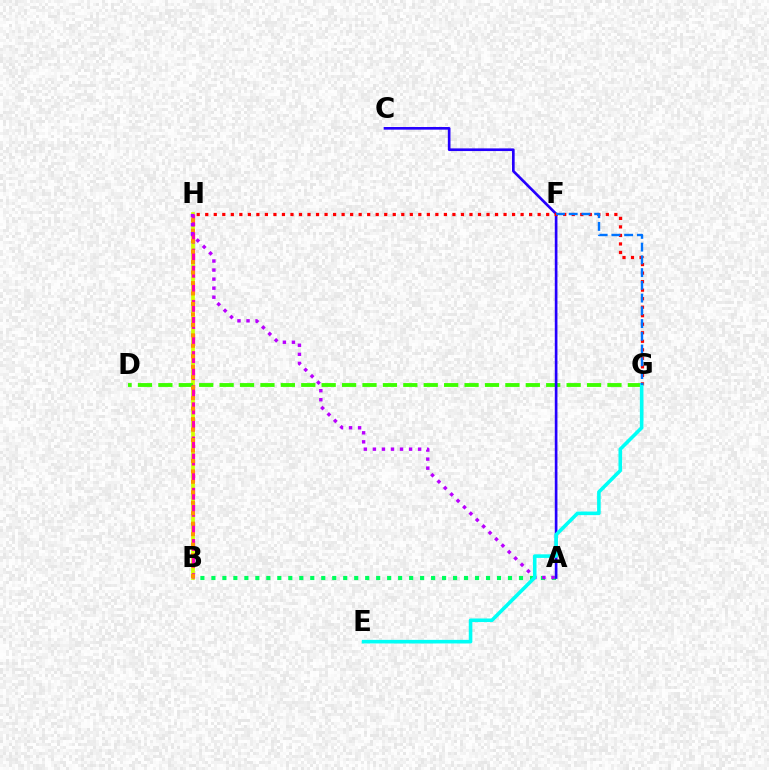{('A', 'B'): [{'color': '#00ff5c', 'line_style': 'dotted', 'thickness': 2.98}], ('B', 'H'): [{'color': '#d1ff00', 'line_style': 'solid', 'thickness': 2.67}, {'color': '#ff00ac', 'line_style': 'dashed', 'thickness': 2.32}, {'color': '#ff9400', 'line_style': 'dotted', 'thickness': 2.84}], ('D', 'G'): [{'color': '#3dff00', 'line_style': 'dashed', 'thickness': 2.77}], ('A', 'C'): [{'color': '#2500ff', 'line_style': 'solid', 'thickness': 1.92}], ('A', 'H'): [{'color': '#b900ff', 'line_style': 'dotted', 'thickness': 2.46}], ('G', 'H'): [{'color': '#ff0000', 'line_style': 'dotted', 'thickness': 2.32}], ('E', 'G'): [{'color': '#00fff6', 'line_style': 'solid', 'thickness': 2.58}], ('F', 'G'): [{'color': '#0074ff', 'line_style': 'dashed', 'thickness': 1.73}]}